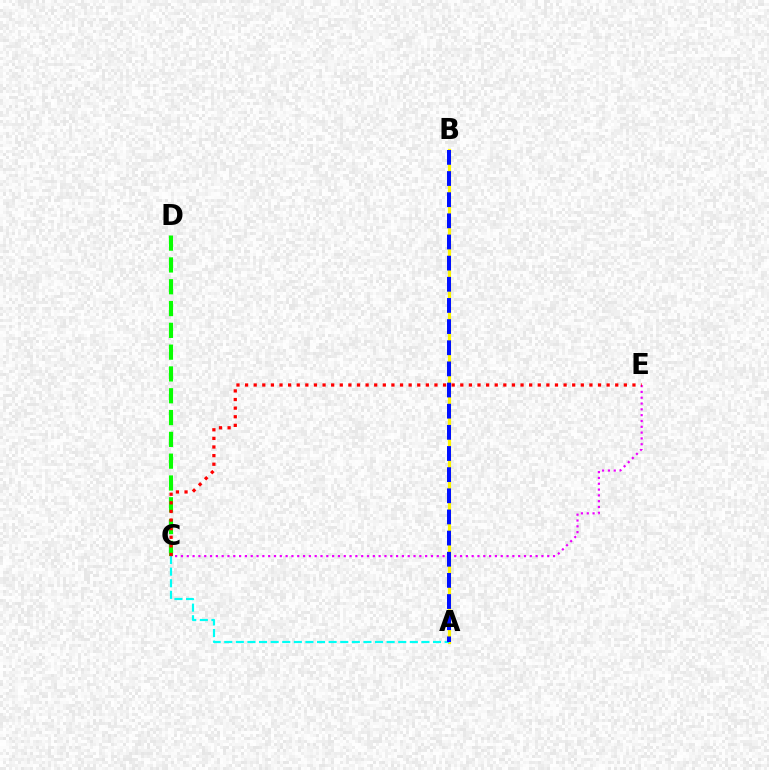{('A', 'B'): [{'color': '#fcf500', 'line_style': 'solid', 'thickness': 2.3}, {'color': '#0010ff', 'line_style': 'dashed', 'thickness': 2.87}], ('C', 'D'): [{'color': '#08ff00', 'line_style': 'dashed', 'thickness': 2.96}], ('A', 'C'): [{'color': '#00fff6', 'line_style': 'dashed', 'thickness': 1.58}], ('C', 'E'): [{'color': '#ee00ff', 'line_style': 'dotted', 'thickness': 1.58}, {'color': '#ff0000', 'line_style': 'dotted', 'thickness': 2.34}]}